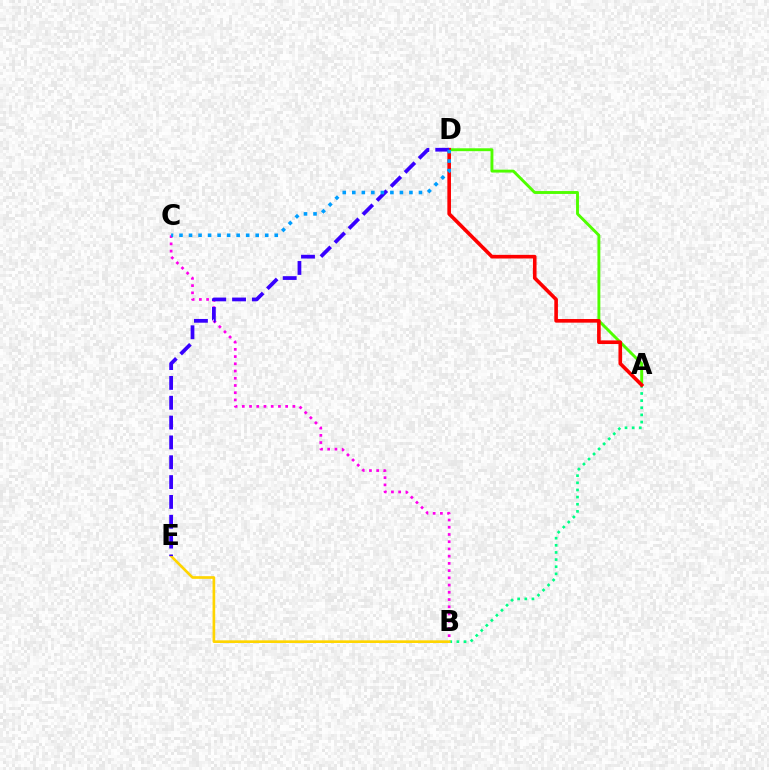{('B', 'C'): [{'color': '#ff00ed', 'line_style': 'dotted', 'thickness': 1.96}], ('A', 'B'): [{'color': '#00ff86', 'line_style': 'dotted', 'thickness': 1.94}], ('A', 'D'): [{'color': '#4fff00', 'line_style': 'solid', 'thickness': 2.08}, {'color': '#ff0000', 'line_style': 'solid', 'thickness': 2.61}], ('B', 'E'): [{'color': '#ffd500', 'line_style': 'solid', 'thickness': 1.92}], ('D', 'E'): [{'color': '#3700ff', 'line_style': 'dashed', 'thickness': 2.7}], ('C', 'D'): [{'color': '#009eff', 'line_style': 'dotted', 'thickness': 2.59}]}